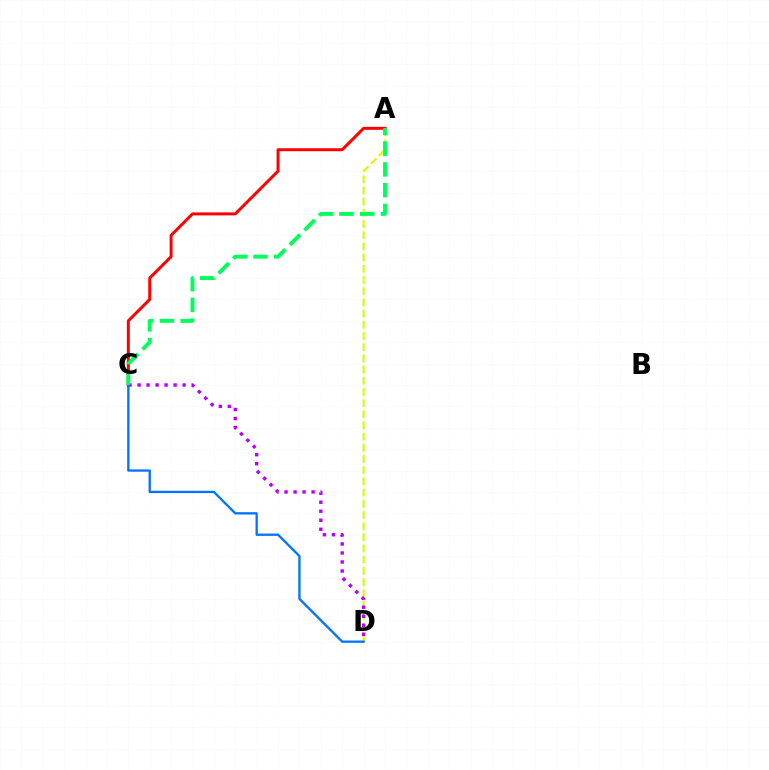{('A', 'C'): [{'color': '#ff0000', 'line_style': 'solid', 'thickness': 2.14}, {'color': '#00ff5c', 'line_style': 'dashed', 'thickness': 2.82}], ('A', 'D'): [{'color': '#d1ff00', 'line_style': 'dashed', 'thickness': 1.52}], ('C', 'D'): [{'color': '#b900ff', 'line_style': 'dotted', 'thickness': 2.45}, {'color': '#0074ff', 'line_style': 'solid', 'thickness': 1.66}]}